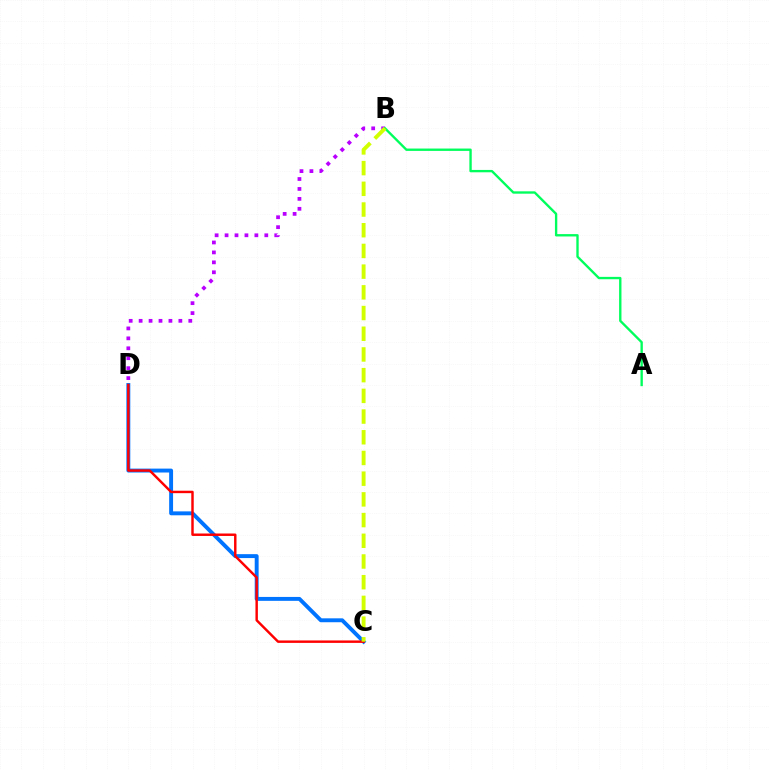{('C', 'D'): [{'color': '#0074ff', 'line_style': 'solid', 'thickness': 2.81}, {'color': '#ff0000', 'line_style': 'solid', 'thickness': 1.76}], ('B', 'D'): [{'color': '#b900ff', 'line_style': 'dotted', 'thickness': 2.7}], ('A', 'B'): [{'color': '#00ff5c', 'line_style': 'solid', 'thickness': 1.7}], ('B', 'C'): [{'color': '#d1ff00', 'line_style': 'dashed', 'thickness': 2.81}]}